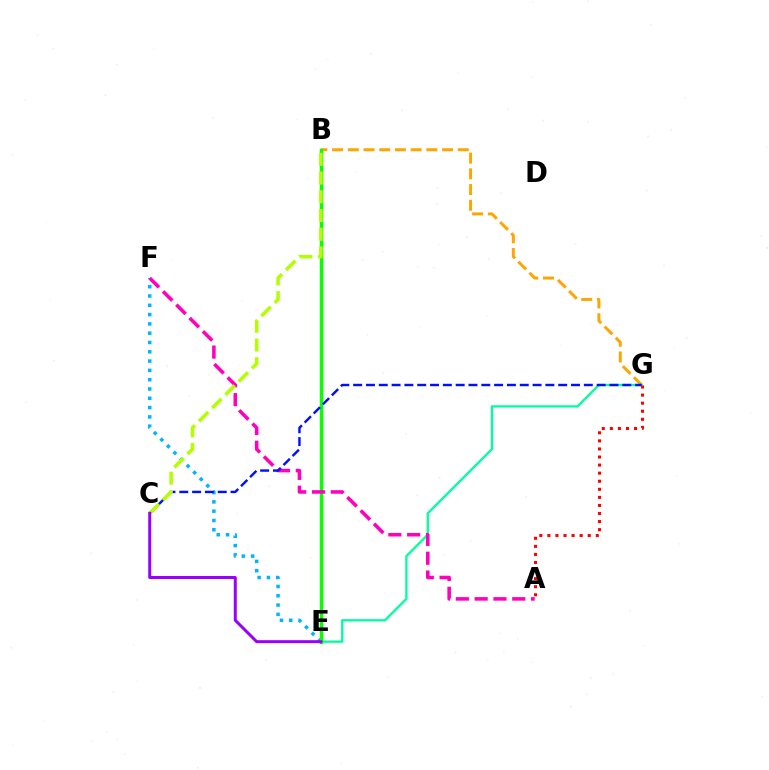{('E', 'F'): [{'color': '#00b5ff', 'line_style': 'dotted', 'thickness': 2.53}], ('B', 'G'): [{'color': '#ffa500', 'line_style': 'dashed', 'thickness': 2.13}], ('E', 'G'): [{'color': '#00ff9d', 'line_style': 'solid', 'thickness': 1.66}], ('B', 'E'): [{'color': '#08ff00', 'line_style': 'solid', 'thickness': 2.48}], ('A', 'F'): [{'color': '#ff00bd', 'line_style': 'dashed', 'thickness': 2.56}], ('C', 'G'): [{'color': '#0010ff', 'line_style': 'dashed', 'thickness': 1.74}], ('B', 'C'): [{'color': '#b3ff00', 'line_style': 'dashed', 'thickness': 2.55}], ('A', 'G'): [{'color': '#ff0000', 'line_style': 'dotted', 'thickness': 2.19}], ('C', 'E'): [{'color': '#9b00ff', 'line_style': 'solid', 'thickness': 2.16}]}